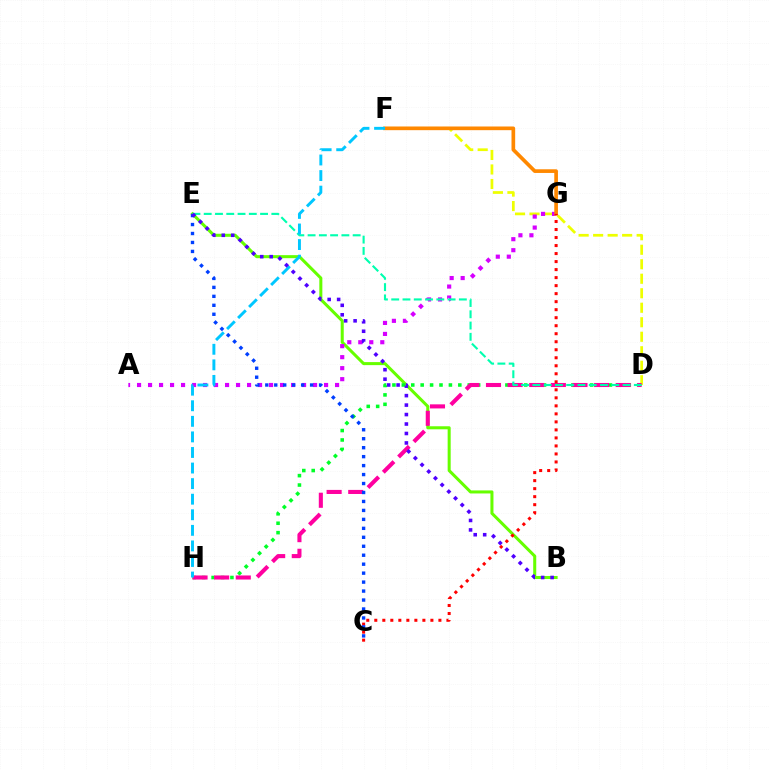{('B', 'E'): [{'color': '#66ff00', 'line_style': 'solid', 'thickness': 2.19}, {'color': '#4f00ff', 'line_style': 'dotted', 'thickness': 2.57}], ('D', 'H'): [{'color': '#00ff27', 'line_style': 'dotted', 'thickness': 2.56}, {'color': '#ff00a0', 'line_style': 'dashed', 'thickness': 2.94}], ('D', 'F'): [{'color': '#eeff00', 'line_style': 'dashed', 'thickness': 1.97}], ('A', 'G'): [{'color': '#d600ff', 'line_style': 'dotted', 'thickness': 2.99}], ('D', 'E'): [{'color': '#00ffaf', 'line_style': 'dashed', 'thickness': 1.53}], ('F', 'G'): [{'color': '#ff8800', 'line_style': 'solid', 'thickness': 2.64}], ('C', 'G'): [{'color': '#ff0000', 'line_style': 'dotted', 'thickness': 2.18}], ('C', 'E'): [{'color': '#003fff', 'line_style': 'dotted', 'thickness': 2.44}], ('F', 'H'): [{'color': '#00c7ff', 'line_style': 'dashed', 'thickness': 2.12}]}